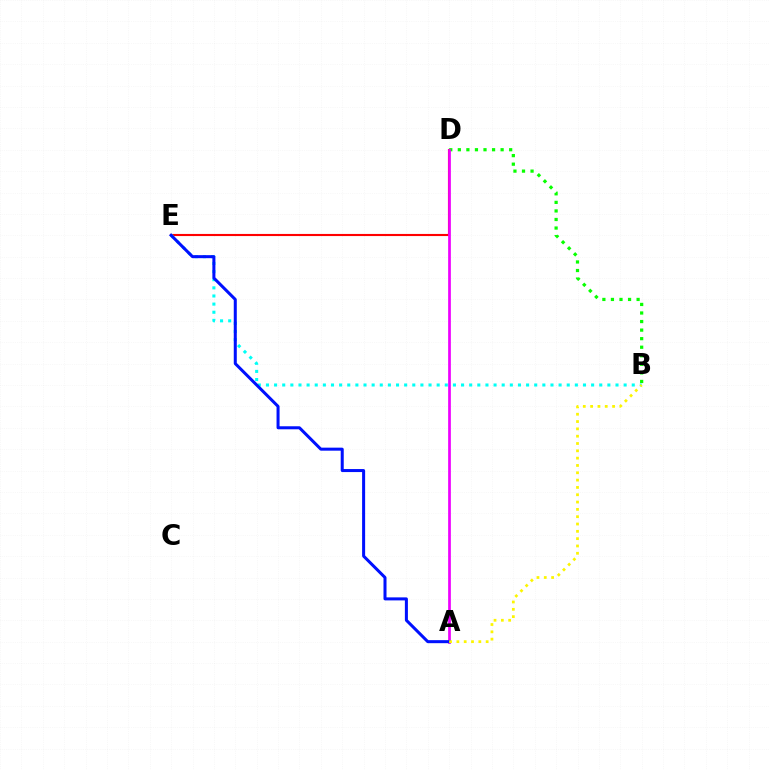{('D', 'E'): [{'color': '#ff0000', 'line_style': 'solid', 'thickness': 1.53}], ('B', 'D'): [{'color': '#08ff00', 'line_style': 'dotted', 'thickness': 2.32}], ('B', 'E'): [{'color': '#00fff6', 'line_style': 'dotted', 'thickness': 2.21}], ('A', 'D'): [{'color': '#ee00ff', 'line_style': 'solid', 'thickness': 1.95}], ('A', 'E'): [{'color': '#0010ff', 'line_style': 'solid', 'thickness': 2.18}], ('A', 'B'): [{'color': '#fcf500', 'line_style': 'dotted', 'thickness': 1.99}]}